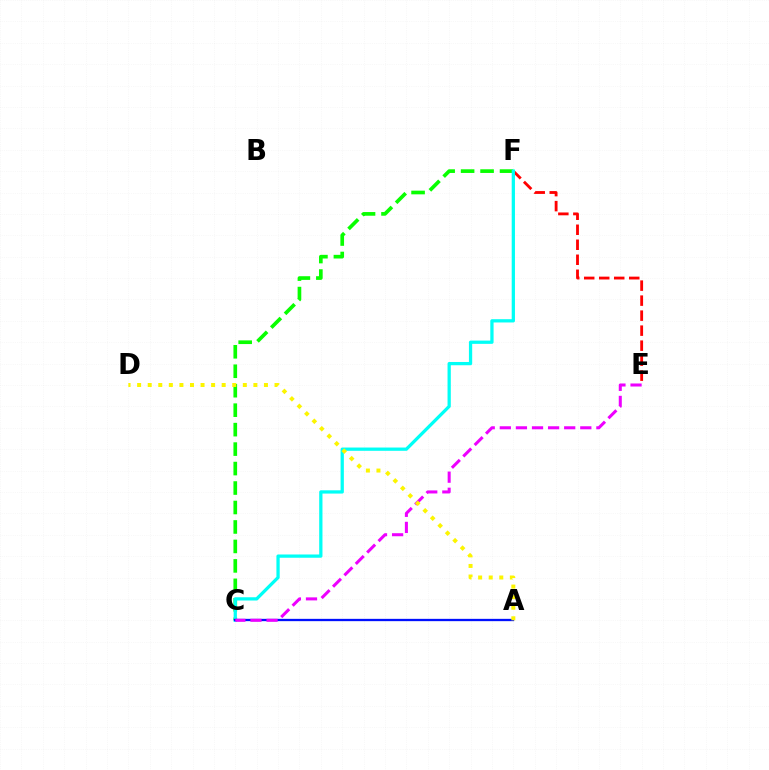{('E', 'F'): [{'color': '#ff0000', 'line_style': 'dashed', 'thickness': 2.04}], ('C', 'F'): [{'color': '#08ff00', 'line_style': 'dashed', 'thickness': 2.64}, {'color': '#00fff6', 'line_style': 'solid', 'thickness': 2.35}], ('A', 'C'): [{'color': '#0010ff', 'line_style': 'solid', 'thickness': 1.66}], ('C', 'E'): [{'color': '#ee00ff', 'line_style': 'dashed', 'thickness': 2.19}], ('A', 'D'): [{'color': '#fcf500', 'line_style': 'dotted', 'thickness': 2.87}]}